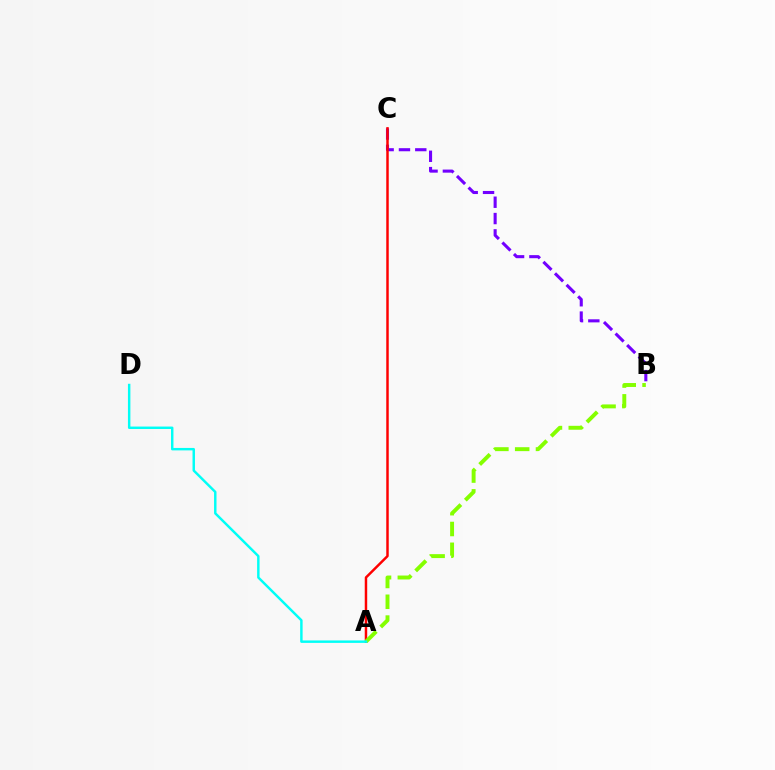{('B', 'C'): [{'color': '#7200ff', 'line_style': 'dashed', 'thickness': 2.22}], ('A', 'C'): [{'color': '#ff0000', 'line_style': 'solid', 'thickness': 1.78}], ('A', 'B'): [{'color': '#84ff00', 'line_style': 'dashed', 'thickness': 2.83}], ('A', 'D'): [{'color': '#00fff6', 'line_style': 'solid', 'thickness': 1.76}]}